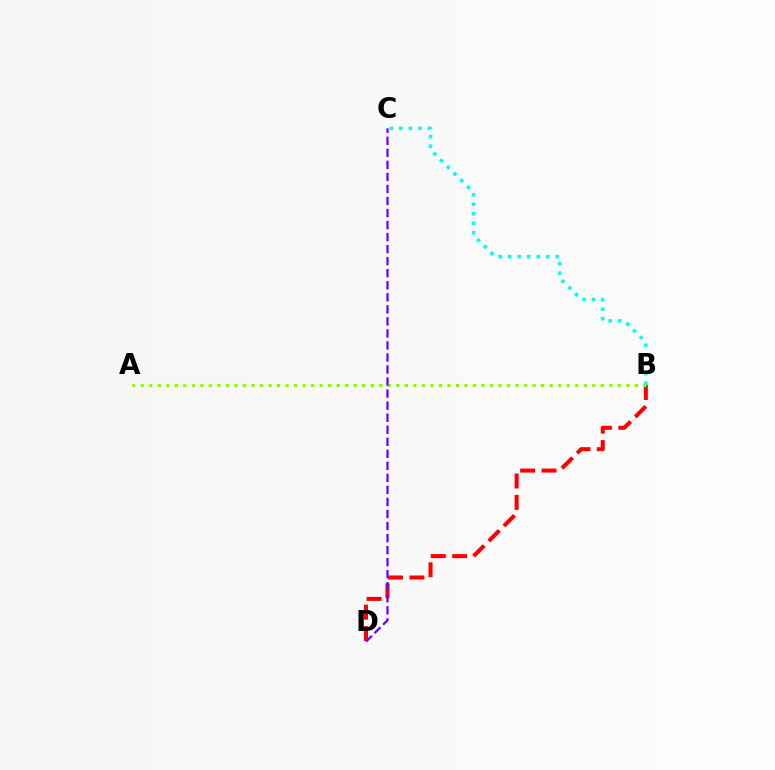{('B', 'D'): [{'color': '#ff0000', 'line_style': 'dashed', 'thickness': 2.91}], ('A', 'B'): [{'color': '#84ff00', 'line_style': 'dotted', 'thickness': 2.31}], ('B', 'C'): [{'color': '#00fff6', 'line_style': 'dotted', 'thickness': 2.58}], ('C', 'D'): [{'color': '#7200ff', 'line_style': 'dashed', 'thickness': 1.64}]}